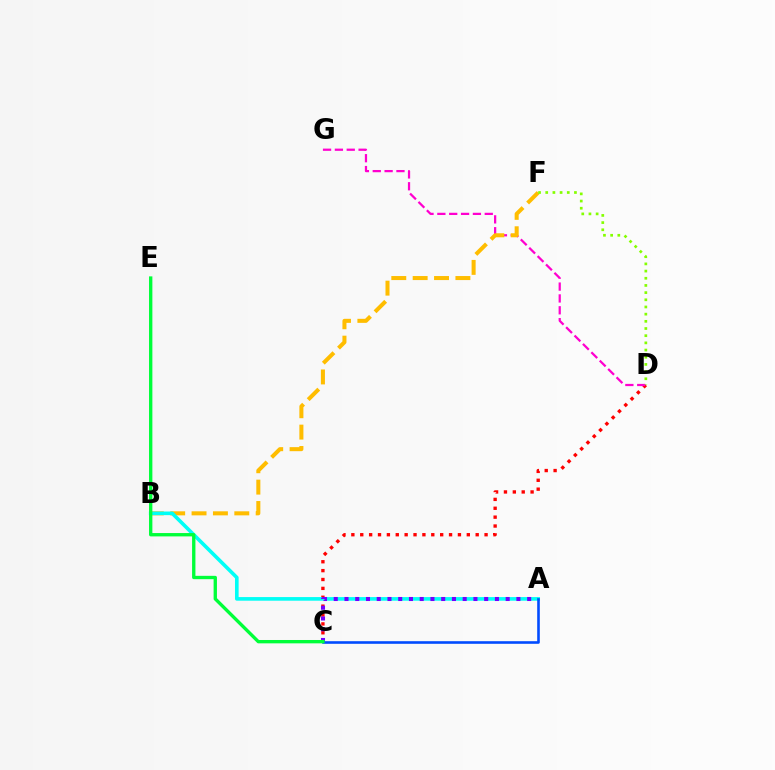{('C', 'D'): [{'color': '#ff0000', 'line_style': 'dotted', 'thickness': 2.41}], ('D', 'G'): [{'color': '#ff00cf', 'line_style': 'dashed', 'thickness': 1.61}], ('B', 'F'): [{'color': '#ffbd00', 'line_style': 'dashed', 'thickness': 2.9}], ('A', 'B'): [{'color': '#00fff6', 'line_style': 'solid', 'thickness': 2.61}], ('A', 'C'): [{'color': '#7200ff', 'line_style': 'dotted', 'thickness': 2.92}, {'color': '#004bff', 'line_style': 'solid', 'thickness': 1.87}], ('D', 'F'): [{'color': '#84ff00', 'line_style': 'dotted', 'thickness': 1.95}], ('C', 'E'): [{'color': '#00ff39', 'line_style': 'solid', 'thickness': 2.41}]}